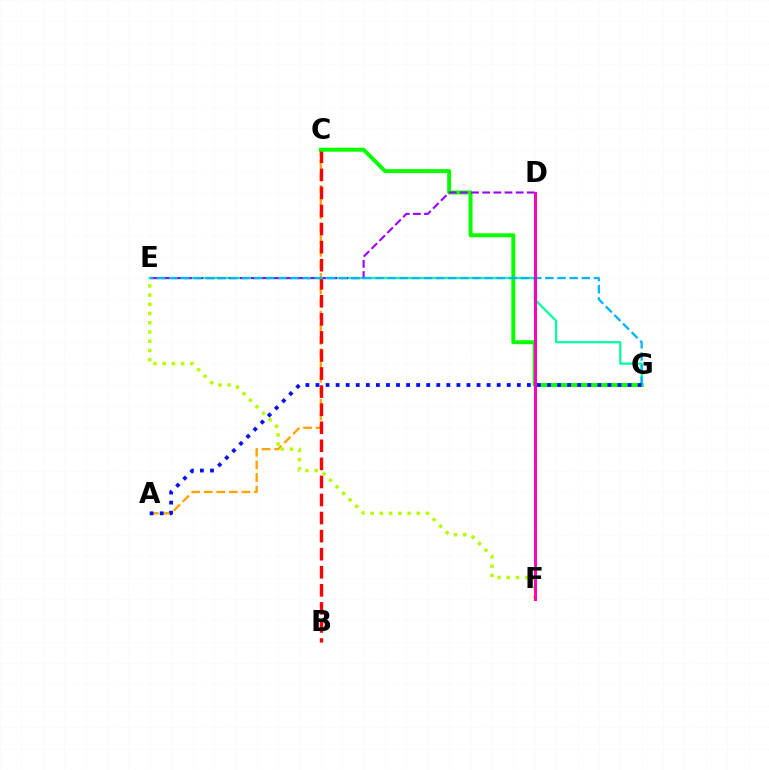{('A', 'C'): [{'color': '#ffa500', 'line_style': 'dashed', 'thickness': 1.71}], ('B', 'C'): [{'color': '#ff0000', 'line_style': 'dashed', 'thickness': 2.45}], ('C', 'G'): [{'color': '#08ff00', 'line_style': 'solid', 'thickness': 2.85}], ('E', 'G'): [{'color': '#00ff9d', 'line_style': 'solid', 'thickness': 1.61}, {'color': '#00b5ff', 'line_style': 'dashed', 'thickness': 1.65}], ('D', 'E'): [{'color': '#9b00ff', 'line_style': 'dashed', 'thickness': 1.52}], ('E', 'F'): [{'color': '#b3ff00', 'line_style': 'dotted', 'thickness': 2.51}], ('A', 'G'): [{'color': '#0010ff', 'line_style': 'dotted', 'thickness': 2.74}], ('D', 'F'): [{'color': '#ff00bd', 'line_style': 'solid', 'thickness': 2.16}]}